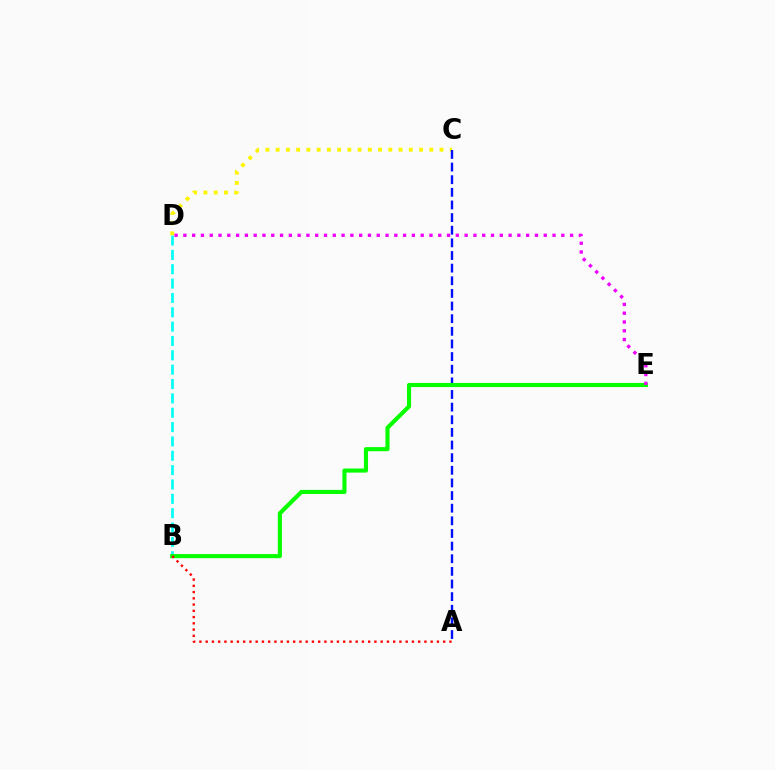{('B', 'D'): [{'color': '#00fff6', 'line_style': 'dashed', 'thickness': 1.95}], ('C', 'D'): [{'color': '#fcf500', 'line_style': 'dotted', 'thickness': 2.78}], ('A', 'C'): [{'color': '#0010ff', 'line_style': 'dashed', 'thickness': 1.72}], ('B', 'E'): [{'color': '#08ff00', 'line_style': 'solid', 'thickness': 2.96}], ('A', 'B'): [{'color': '#ff0000', 'line_style': 'dotted', 'thickness': 1.7}], ('D', 'E'): [{'color': '#ee00ff', 'line_style': 'dotted', 'thickness': 2.39}]}